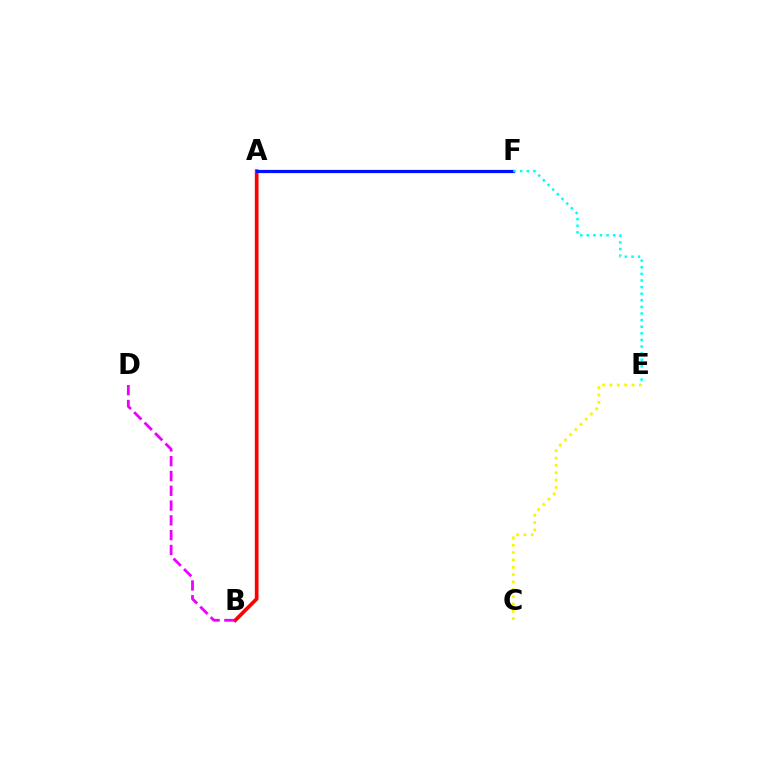{('A', 'B'): [{'color': '#ff0000', 'line_style': 'solid', 'thickness': 2.66}], ('A', 'F'): [{'color': '#08ff00', 'line_style': 'solid', 'thickness': 2.39}, {'color': '#0010ff', 'line_style': 'solid', 'thickness': 2.19}], ('C', 'E'): [{'color': '#fcf500', 'line_style': 'dotted', 'thickness': 1.99}], ('E', 'F'): [{'color': '#00fff6', 'line_style': 'dotted', 'thickness': 1.79}], ('B', 'D'): [{'color': '#ee00ff', 'line_style': 'dashed', 'thickness': 2.01}]}